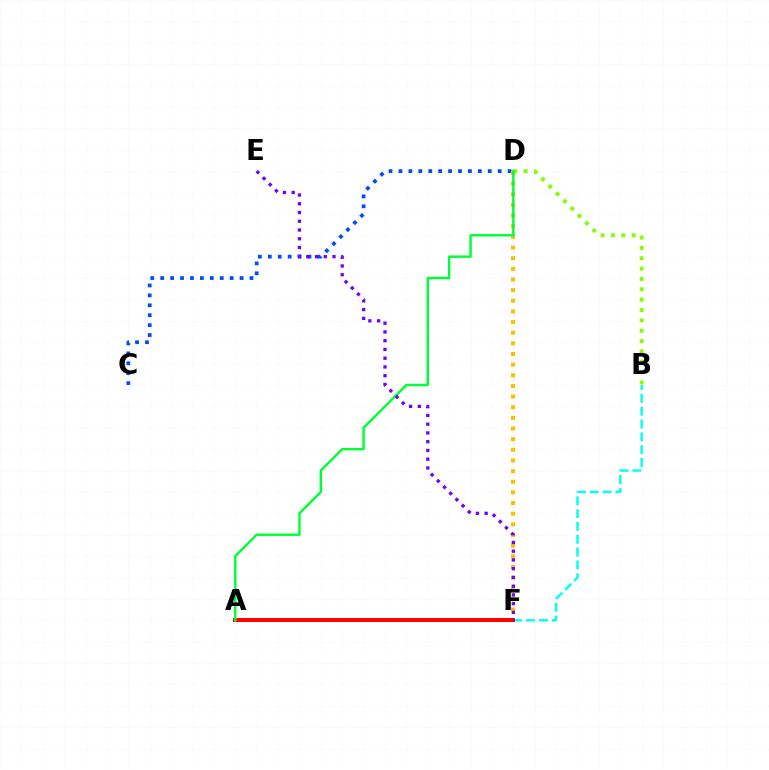{('B', 'F'): [{'color': '#00fff6', 'line_style': 'dashed', 'thickness': 1.74}], ('C', 'D'): [{'color': '#004bff', 'line_style': 'dotted', 'thickness': 2.7}], ('D', 'F'): [{'color': '#ffbd00', 'line_style': 'dotted', 'thickness': 2.89}], ('A', 'F'): [{'color': '#ff00cf', 'line_style': 'solid', 'thickness': 2.18}, {'color': '#ff0000', 'line_style': 'solid', 'thickness': 2.88}], ('B', 'D'): [{'color': '#84ff00', 'line_style': 'dotted', 'thickness': 2.81}], ('A', 'D'): [{'color': '#00ff39', 'line_style': 'solid', 'thickness': 1.76}], ('E', 'F'): [{'color': '#7200ff', 'line_style': 'dotted', 'thickness': 2.38}]}